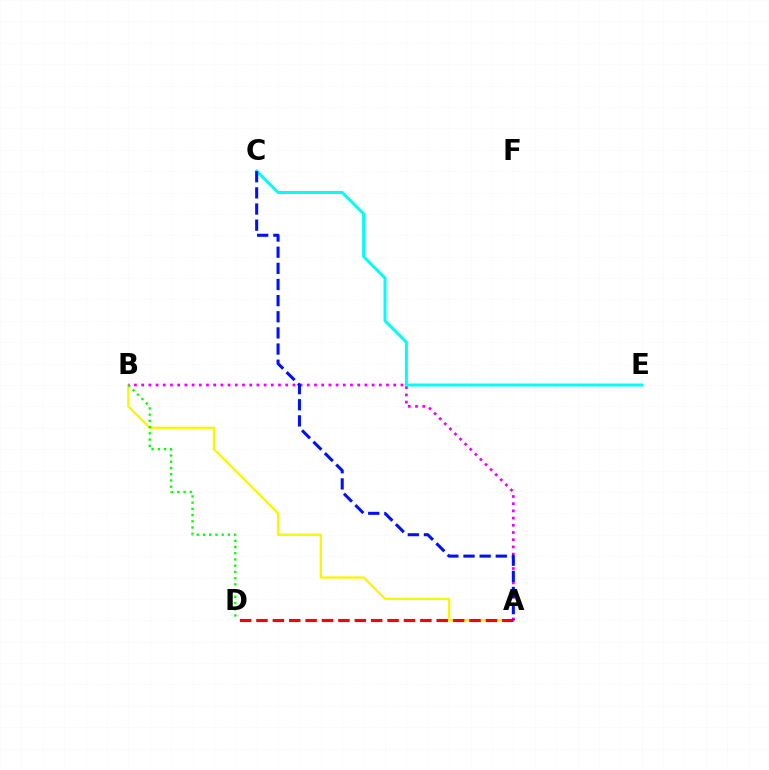{('A', 'B'): [{'color': '#fcf500', 'line_style': 'solid', 'thickness': 1.63}, {'color': '#ee00ff', 'line_style': 'dotted', 'thickness': 1.96}], ('C', 'E'): [{'color': '#00fff6', 'line_style': 'solid', 'thickness': 2.14}], ('A', 'D'): [{'color': '#ff0000', 'line_style': 'dashed', 'thickness': 2.23}], ('A', 'C'): [{'color': '#0010ff', 'line_style': 'dashed', 'thickness': 2.19}], ('B', 'D'): [{'color': '#08ff00', 'line_style': 'dotted', 'thickness': 1.69}]}